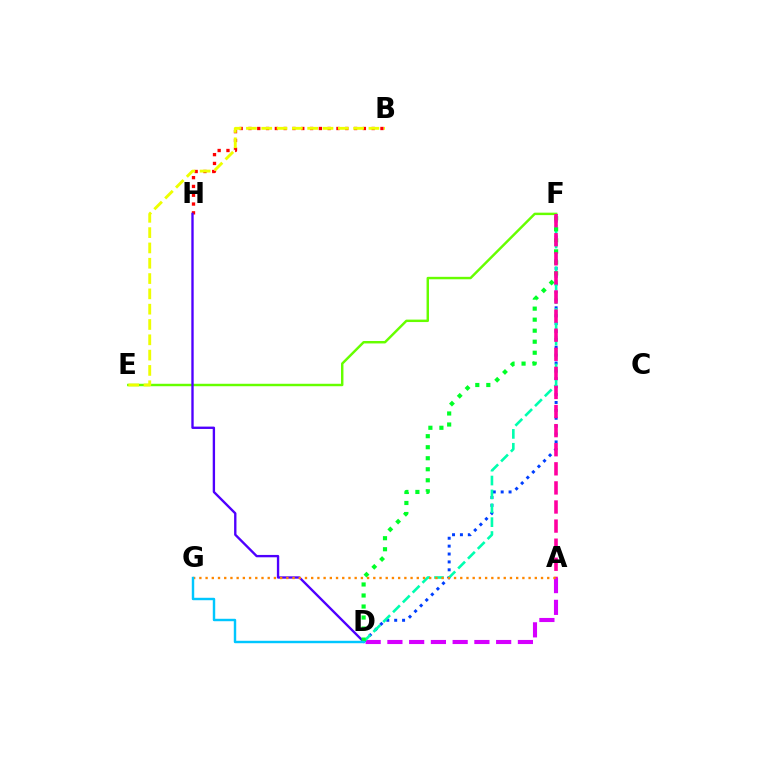{('D', 'F'): [{'color': '#003fff', 'line_style': 'dotted', 'thickness': 2.14}, {'color': '#00ffaf', 'line_style': 'dashed', 'thickness': 1.88}, {'color': '#00ff27', 'line_style': 'dotted', 'thickness': 2.99}], ('A', 'D'): [{'color': '#d600ff', 'line_style': 'dashed', 'thickness': 2.95}], ('E', 'F'): [{'color': '#66ff00', 'line_style': 'solid', 'thickness': 1.76}], ('B', 'H'): [{'color': '#ff0000', 'line_style': 'dotted', 'thickness': 2.39}], ('D', 'H'): [{'color': '#4f00ff', 'line_style': 'solid', 'thickness': 1.7}], ('B', 'E'): [{'color': '#eeff00', 'line_style': 'dashed', 'thickness': 2.08}], ('A', 'F'): [{'color': '#ff00a0', 'line_style': 'dashed', 'thickness': 2.59}], ('A', 'G'): [{'color': '#ff8800', 'line_style': 'dotted', 'thickness': 1.69}], ('D', 'G'): [{'color': '#00c7ff', 'line_style': 'solid', 'thickness': 1.75}]}